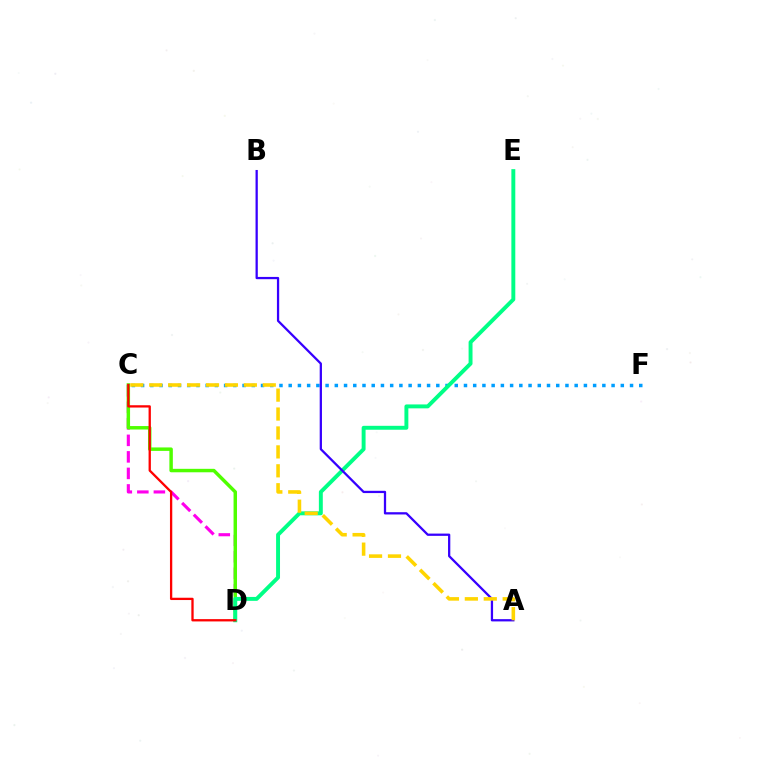{('C', 'F'): [{'color': '#009eff', 'line_style': 'dotted', 'thickness': 2.51}], ('C', 'D'): [{'color': '#ff00ed', 'line_style': 'dashed', 'thickness': 2.25}, {'color': '#4fff00', 'line_style': 'solid', 'thickness': 2.49}, {'color': '#ff0000', 'line_style': 'solid', 'thickness': 1.66}], ('D', 'E'): [{'color': '#00ff86', 'line_style': 'solid', 'thickness': 2.82}], ('A', 'B'): [{'color': '#3700ff', 'line_style': 'solid', 'thickness': 1.63}], ('A', 'C'): [{'color': '#ffd500', 'line_style': 'dashed', 'thickness': 2.57}]}